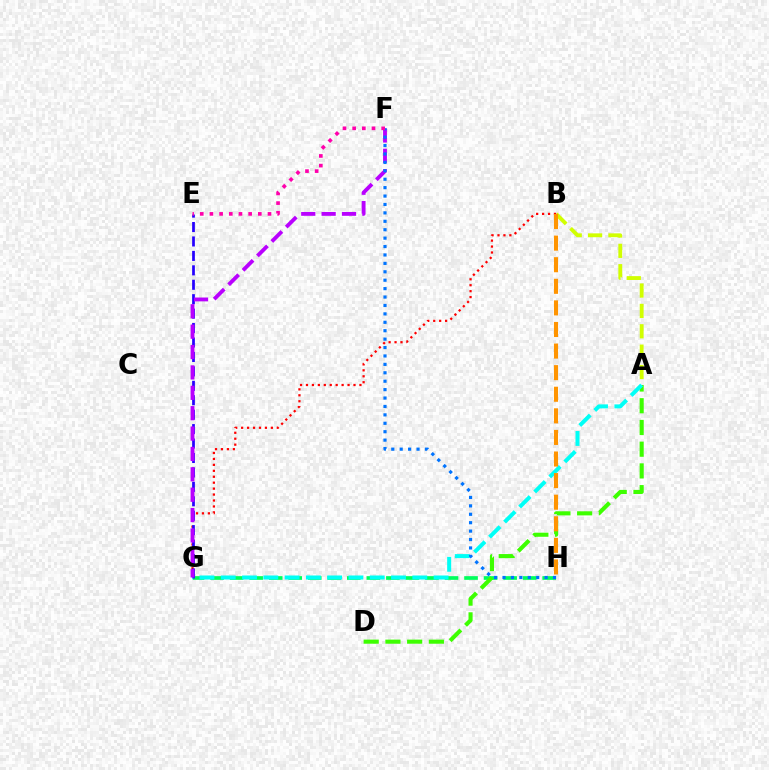{('G', 'H'): [{'color': '#00ff5c', 'line_style': 'dashed', 'thickness': 2.65}], ('A', 'D'): [{'color': '#3dff00', 'line_style': 'dashed', 'thickness': 2.95}], ('A', 'B'): [{'color': '#d1ff00', 'line_style': 'dashed', 'thickness': 2.77}], ('B', 'G'): [{'color': '#ff0000', 'line_style': 'dotted', 'thickness': 1.61}], ('E', 'G'): [{'color': '#2500ff', 'line_style': 'dashed', 'thickness': 1.96}], ('A', 'G'): [{'color': '#00fff6', 'line_style': 'dashed', 'thickness': 2.89}], ('F', 'G'): [{'color': '#b900ff', 'line_style': 'dashed', 'thickness': 2.77}], ('B', 'H'): [{'color': '#ff9400', 'line_style': 'dashed', 'thickness': 2.93}], ('F', 'H'): [{'color': '#0074ff', 'line_style': 'dotted', 'thickness': 2.29}], ('E', 'F'): [{'color': '#ff00ac', 'line_style': 'dotted', 'thickness': 2.63}]}